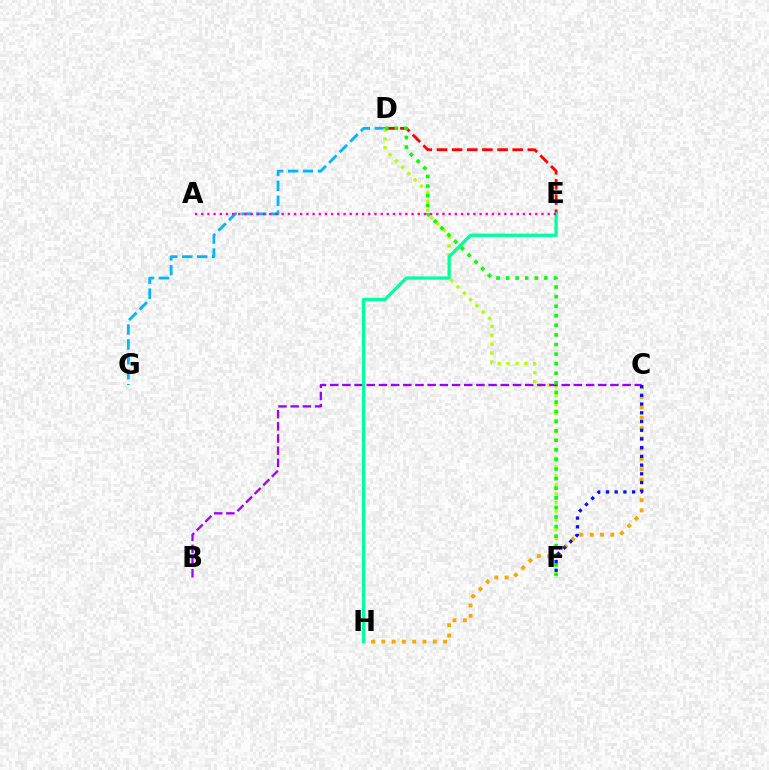{('D', 'G'): [{'color': '#00b5ff', 'line_style': 'dashed', 'thickness': 2.03}], ('C', 'H'): [{'color': '#ffa500', 'line_style': 'dotted', 'thickness': 2.8}], ('D', 'E'): [{'color': '#ff0000', 'line_style': 'dashed', 'thickness': 2.06}], ('D', 'F'): [{'color': '#b3ff00', 'line_style': 'dotted', 'thickness': 2.42}, {'color': '#08ff00', 'line_style': 'dotted', 'thickness': 2.6}], ('B', 'C'): [{'color': '#9b00ff', 'line_style': 'dashed', 'thickness': 1.65}], ('E', 'H'): [{'color': '#00ff9d', 'line_style': 'solid', 'thickness': 2.33}], ('C', 'F'): [{'color': '#0010ff', 'line_style': 'dotted', 'thickness': 2.37}], ('A', 'E'): [{'color': '#ff00bd', 'line_style': 'dotted', 'thickness': 1.68}]}